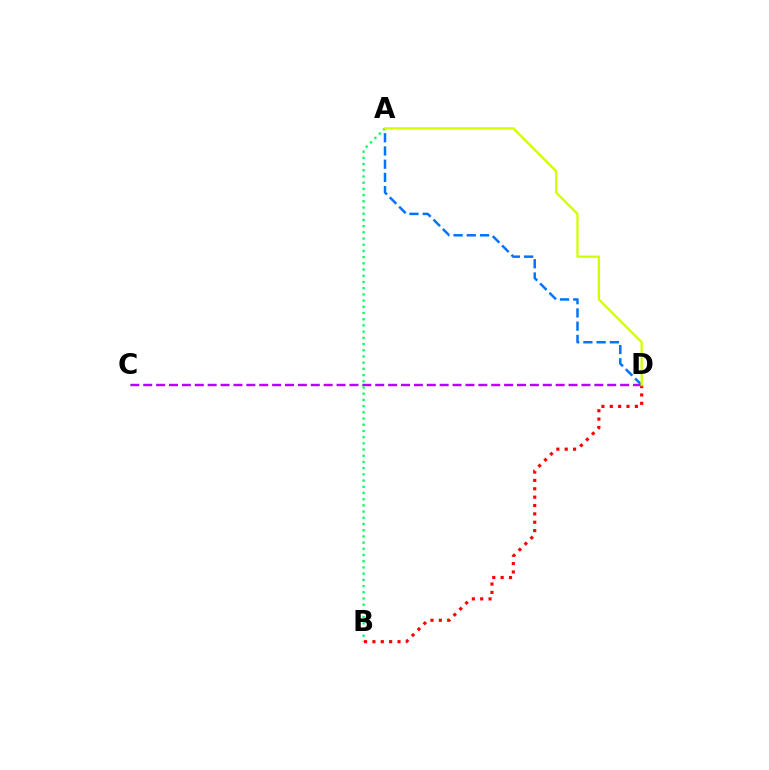{('C', 'D'): [{'color': '#b900ff', 'line_style': 'dashed', 'thickness': 1.75}], ('A', 'D'): [{'color': '#0074ff', 'line_style': 'dashed', 'thickness': 1.8}, {'color': '#d1ff00', 'line_style': 'solid', 'thickness': 1.66}], ('A', 'B'): [{'color': '#00ff5c', 'line_style': 'dotted', 'thickness': 1.69}], ('B', 'D'): [{'color': '#ff0000', 'line_style': 'dotted', 'thickness': 2.27}]}